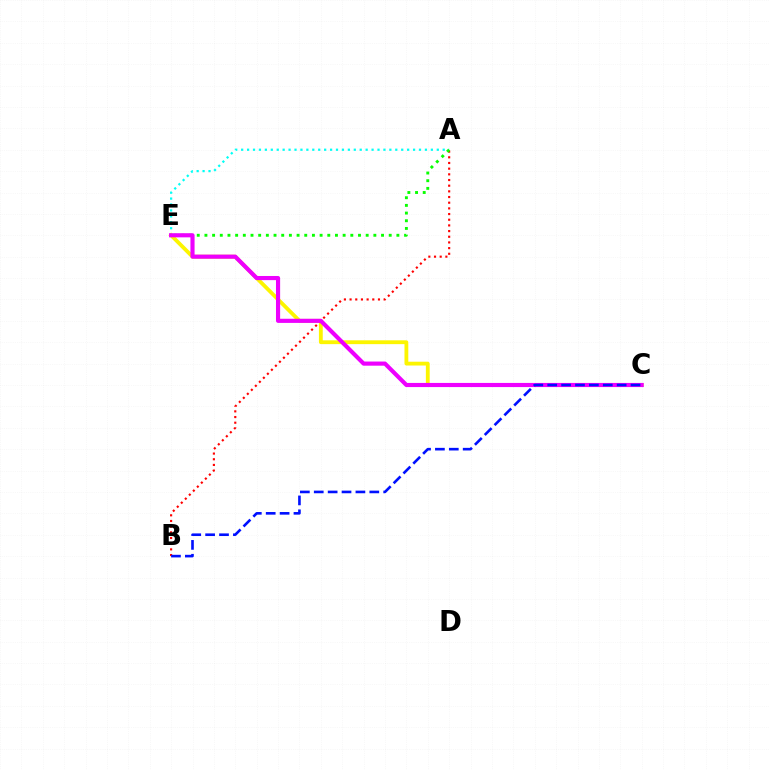{('A', 'E'): [{'color': '#00fff6', 'line_style': 'dotted', 'thickness': 1.61}, {'color': '#08ff00', 'line_style': 'dotted', 'thickness': 2.09}], ('C', 'E'): [{'color': '#fcf500', 'line_style': 'solid', 'thickness': 2.75}, {'color': '#ee00ff', 'line_style': 'solid', 'thickness': 2.98}], ('A', 'B'): [{'color': '#ff0000', 'line_style': 'dotted', 'thickness': 1.54}], ('B', 'C'): [{'color': '#0010ff', 'line_style': 'dashed', 'thickness': 1.89}]}